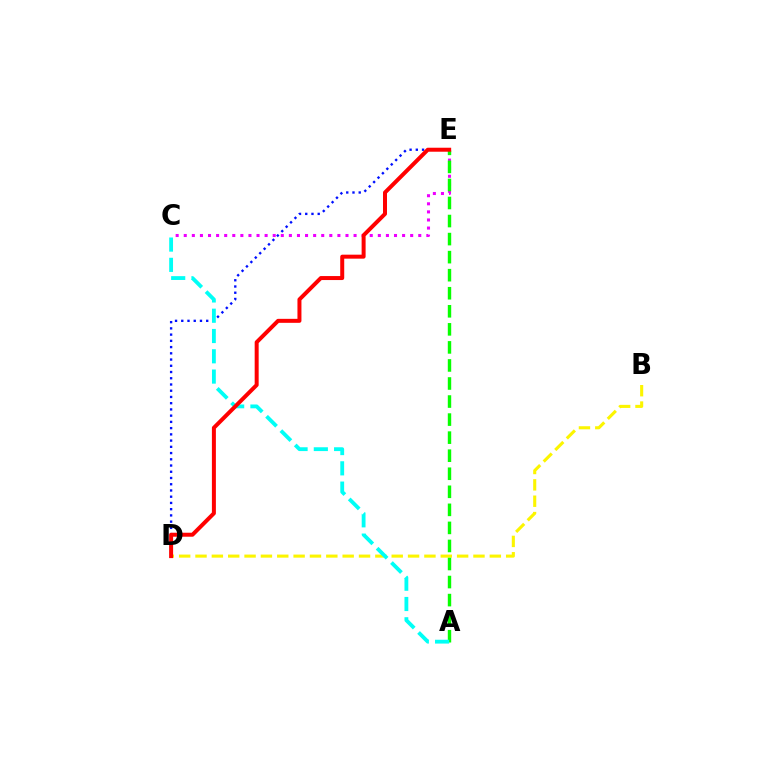{('B', 'D'): [{'color': '#fcf500', 'line_style': 'dashed', 'thickness': 2.22}], ('C', 'E'): [{'color': '#ee00ff', 'line_style': 'dotted', 'thickness': 2.2}], ('D', 'E'): [{'color': '#0010ff', 'line_style': 'dotted', 'thickness': 1.69}, {'color': '#ff0000', 'line_style': 'solid', 'thickness': 2.87}], ('A', 'E'): [{'color': '#08ff00', 'line_style': 'dashed', 'thickness': 2.45}], ('A', 'C'): [{'color': '#00fff6', 'line_style': 'dashed', 'thickness': 2.75}]}